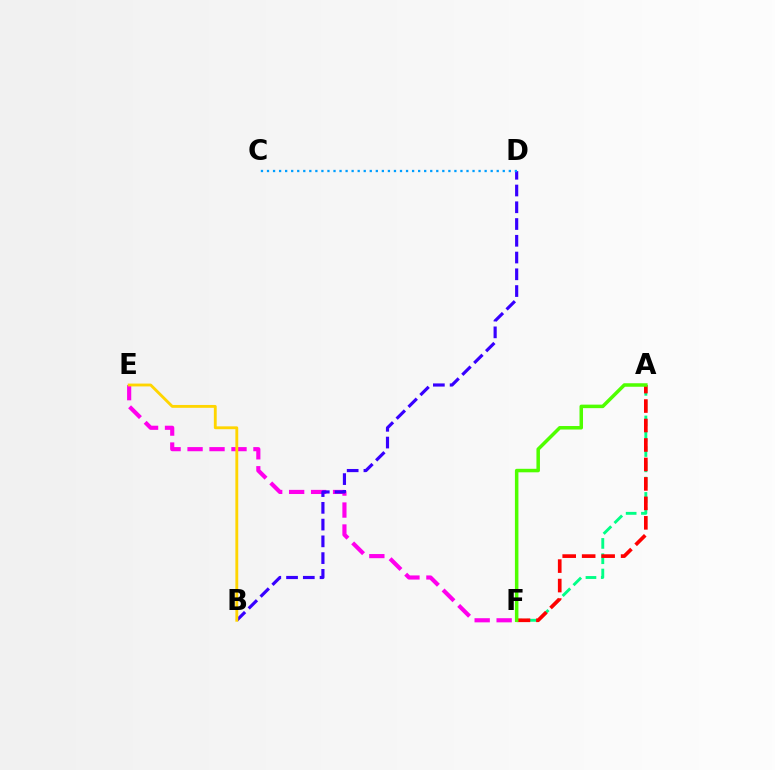{('E', 'F'): [{'color': '#ff00ed', 'line_style': 'dashed', 'thickness': 2.98}], ('A', 'F'): [{'color': '#00ff86', 'line_style': 'dashed', 'thickness': 2.08}, {'color': '#ff0000', 'line_style': 'dashed', 'thickness': 2.64}, {'color': '#4fff00', 'line_style': 'solid', 'thickness': 2.52}], ('B', 'D'): [{'color': '#3700ff', 'line_style': 'dashed', 'thickness': 2.28}], ('C', 'D'): [{'color': '#009eff', 'line_style': 'dotted', 'thickness': 1.64}], ('B', 'E'): [{'color': '#ffd500', 'line_style': 'solid', 'thickness': 2.05}]}